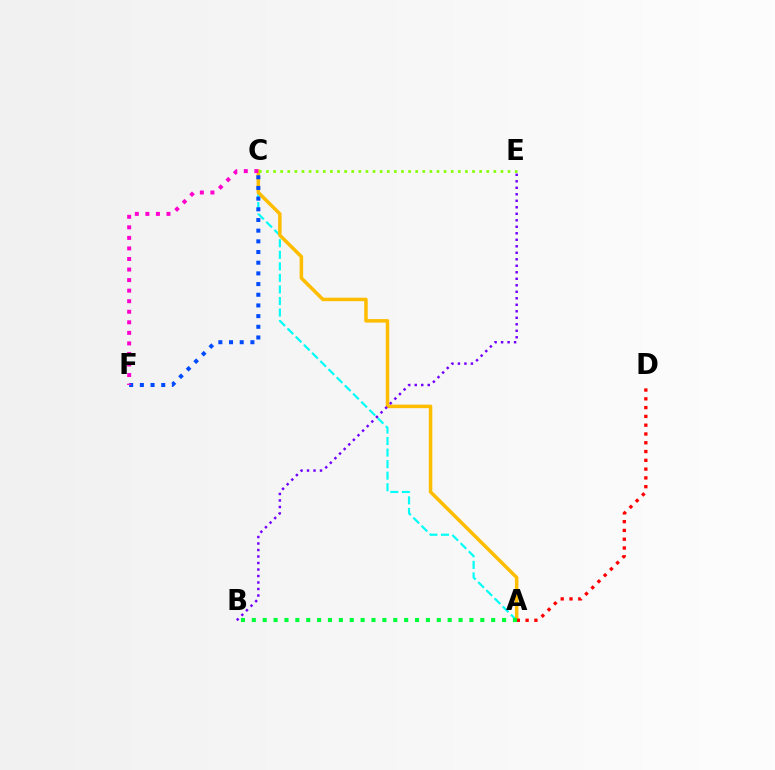{('A', 'C'): [{'color': '#00fff6', 'line_style': 'dashed', 'thickness': 1.57}, {'color': '#ffbd00', 'line_style': 'solid', 'thickness': 2.52}], ('C', 'F'): [{'color': '#004bff', 'line_style': 'dotted', 'thickness': 2.9}, {'color': '#ff00cf', 'line_style': 'dotted', 'thickness': 2.87}], ('C', 'E'): [{'color': '#84ff00', 'line_style': 'dotted', 'thickness': 1.93}], ('B', 'E'): [{'color': '#7200ff', 'line_style': 'dotted', 'thickness': 1.77}], ('A', 'D'): [{'color': '#ff0000', 'line_style': 'dotted', 'thickness': 2.39}], ('A', 'B'): [{'color': '#00ff39', 'line_style': 'dotted', 'thickness': 2.96}]}